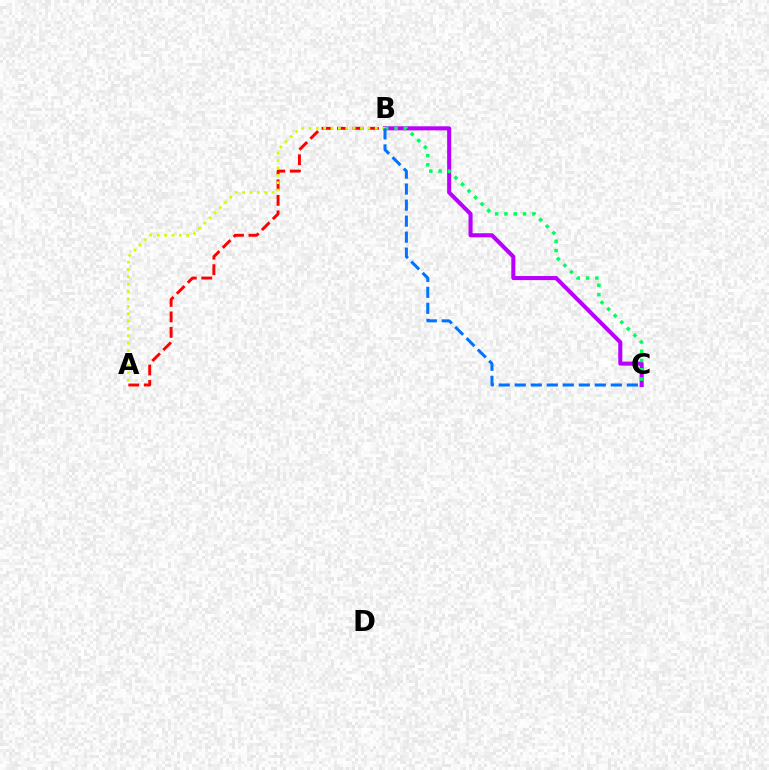{('A', 'B'): [{'color': '#ff0000', 'line_style': 'dashed', 'thickness': 2.1}, {'color': '#d1ff00', 'line_style': 'dotted', 'thickness': 2.0}], ('B', 'C'): [{'color': '#b900ff', 'line_style': 'solid', 'thickness': 2.93}, {'color': '#00ff5c', 'line_style': 'dotted', 'thickness': 2.52}, {'color': '#0074ff', 'line_style': 'dashed', 'thickness': 2.18}]}